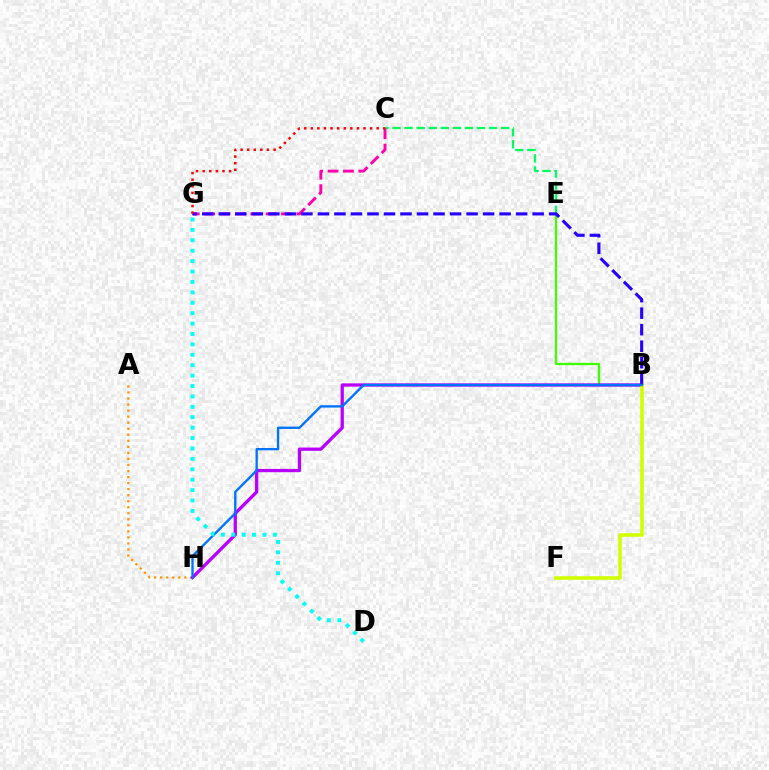{('C', 'E'): [{'color': '#00ff5c', 'line_style': 'dashed', 'thickness': 1.64}], ('A', 'H'): [{'color': '#ff9400', 'line_style': 'dotted', 'thickness': 1.64}], ('B', 'E'): [{'color': '#3dff00', 'line_style': 'solid', 'thickness': 1.63}], ('B', 'H'): [{'color': '#b900ff', 'line_style': 'solid', 'thickness': 2.37}, {'color': '#0074ff', 'line_style': 'solid', 'thickness': 1.69}], ('C', 'G'): [{'color': '#ff00ac', 'line_style': 'dashed', 'thickness': 2.09}, {'color': '#ff0000', 'line_style': 'dotted', 'thickness': 1.79}], ('B', 'F'): [{'color': '#d1ff00', 'line_style': 'solid', 'thickness': 2.59}], ('B', 'G'): [{'color': '#2500ff', 'line_style': 'dashed', 'thickness': 2.24}], ('D', 'G'): [{'color': '#00fff6', 'line_style': 'dotted', 'thickness': 2.83}]}